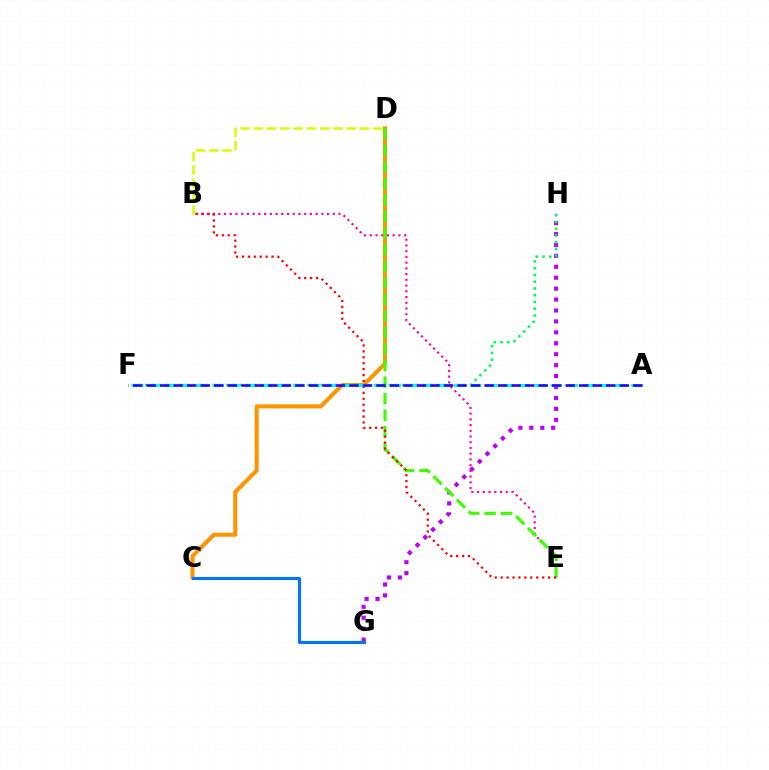{('C', 'D'): [{'color': '#ff9400', 'line_style': 'solid', 'thickness': 2.91}], ('G', 'H'): [{'color': '#b900ff', 'line_style': 'dotted', 'thickness': 2.97}], ('B', 'E'): [{'color': '#ff00ac', 'line_style': 'dotted', 'thickness': 1.56}, {'color': '#ff0000', 'line_style': 'dotted', 'thickness': 1.61}], ('D', 'E'): [{'color': '#3dff00', 'line_style': 'dashed', 'thickness': 2.25}], ('F', 'H'): [{'color': '#00ff5c', 'line_style': 'dotted', 'thickness': 1.84}], ('A', 'F'): [{'color': '#00fff6', 'line_style': 'dashed', 'thickness': 2.19}, {'color': '#2500ff', 'line_style': 'dashed', 'thickness': 1.84}], ('C', 'G'): [{'color': '#0074ff', 'line_style': 'solid', 'thickness': 2.27}], ('B', 'D'): [{'color': '#d1ff00', 'line_style': 'dashed', 'thickness': 1.8}]}